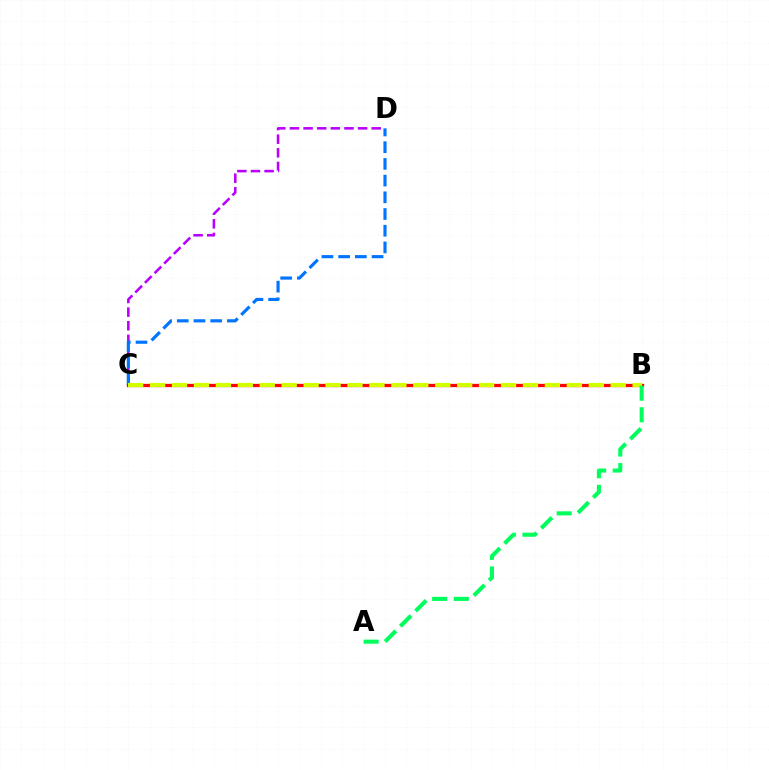{('C', 'D'): [{'color': '#b900ff', 'line_style': 'dashed', 'thickness': 1.85}, {'color': '#0074ff', 'line_style': 'dashed', 'thickness': 2.27}], ('B', 'C'): [{'color': '#ff0000', 'line_style': 'solid', 'thickness': 2.36}, {'color': '#d1ff00', 'line_style': 'dashed', 'thickness': 2.98}], ('A', 'B'): [{'color': '#00ff5c', 'line_style': 'dashed', 'thickness': 2.93}]}